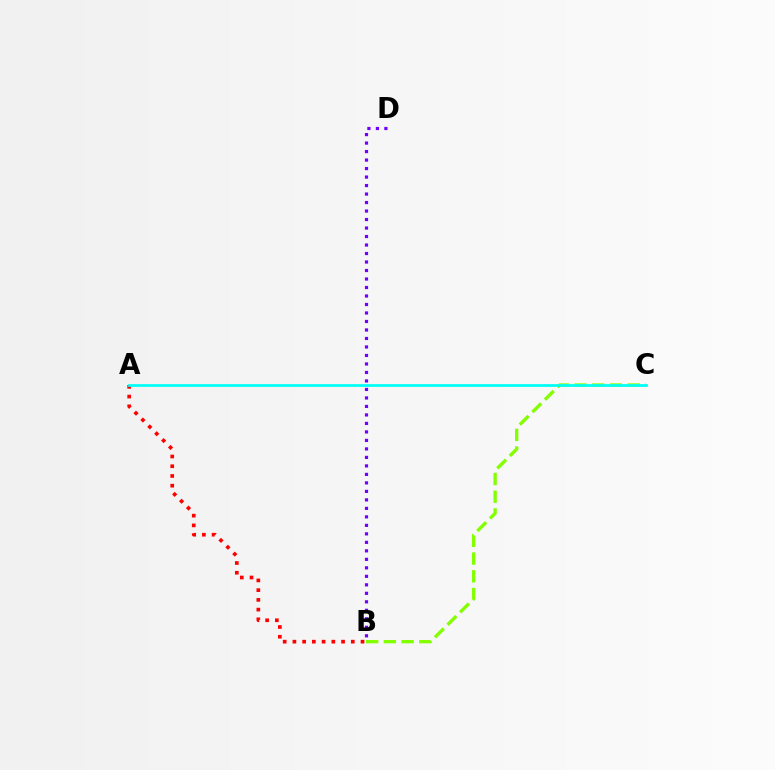{('A', 'B'): [{'color': '#ff0000', 'line_style': 'dotted', 'thickness': 2.64}], ('B', 'D'): [{'color': '#7200ff', 'line_style': 'dotted', 'thickness': 2.31}], ('B', 'C'): [{'color': '#84ff00', 'line_style': 'dashed', 'thickness': 2.41}], ('A', 'C'): [{'color': '#00fff6', 'line_style': 'solid', 'thickness': 1.98}]}